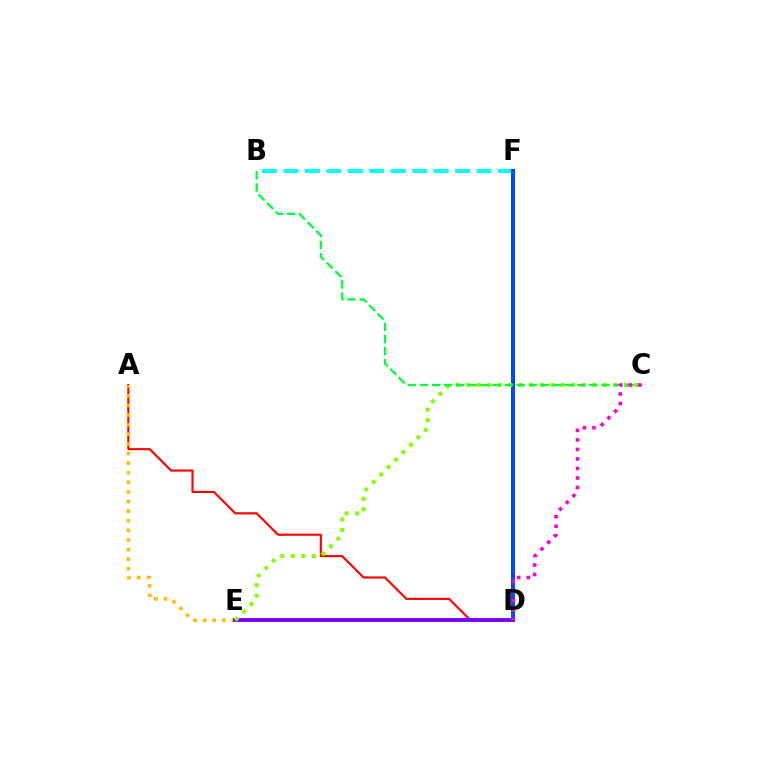{('A', 'D'): [{'color': '#ff0000', 'line_style': 'solid', 'thickness': 1.53}], ('B', 'F'): [{'color': '#00fff6', 'line_style': 'dashed', 'thickness': 2.91}], ('D', 'F'): [{'color': '#004bff', 'line_style': 'solid', 'thickness': 2.89}], ('A', 'E'): [{'color': '#ffbd00', 'line_style': 'dotted', 'thickness': 2.61}], ('D', 'E'): [{'color': '#7200ff', 'line_style': 'solid', 'thickness': 2.75}], ('C', 'E'): [{'color': '#84ff00', 'line_style': 'dotted', 'thickness': 2.86}], ('B', 'C'): [{'color': '#00ff39', 'line_style': 'dashed', 'thickness': 1.64}], ('C', 'D'): [{'color': '#ff00cf', 'line_style': 'dotted', 'thickness': 2.59}]}